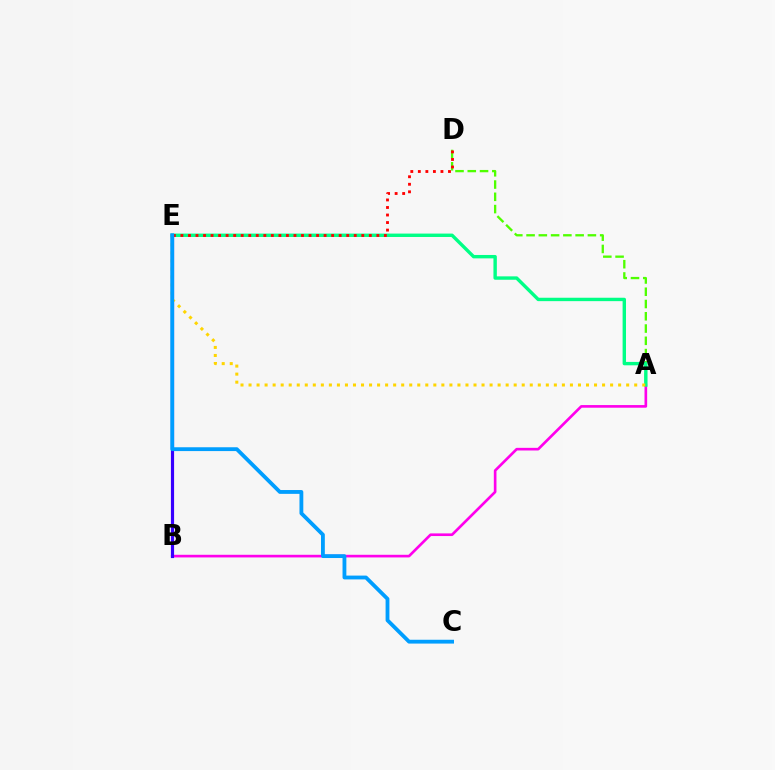{('A', 'B'): [{'color': '#ff00ed', 'line_style': 'solid', 'thickness': 1.91}], ('A', 'D'): [{'color': '#4fff00', 'line_style': 'dashed', 'thickness': 1.67}], ('A', 'E'): [{'color': '#00ff86', 'line_style': 'solid', 'thickness': 2.45}, {'color': '#ffd500', 'line_style': 'dotted', 'thickness': 2.18}], ('B', 'E'): [{'color': '#3700ff', 'line_style': 'solid', 'thickness': 2.28}], ('D', 'E'): [{'color': '#ff0000', 'line_style': 'dotted', 'thickness': 2.05}], ('C', 'E'): [{'color': '#009eff', 'line_style': 'solid', 'thickness': 2.75}]}